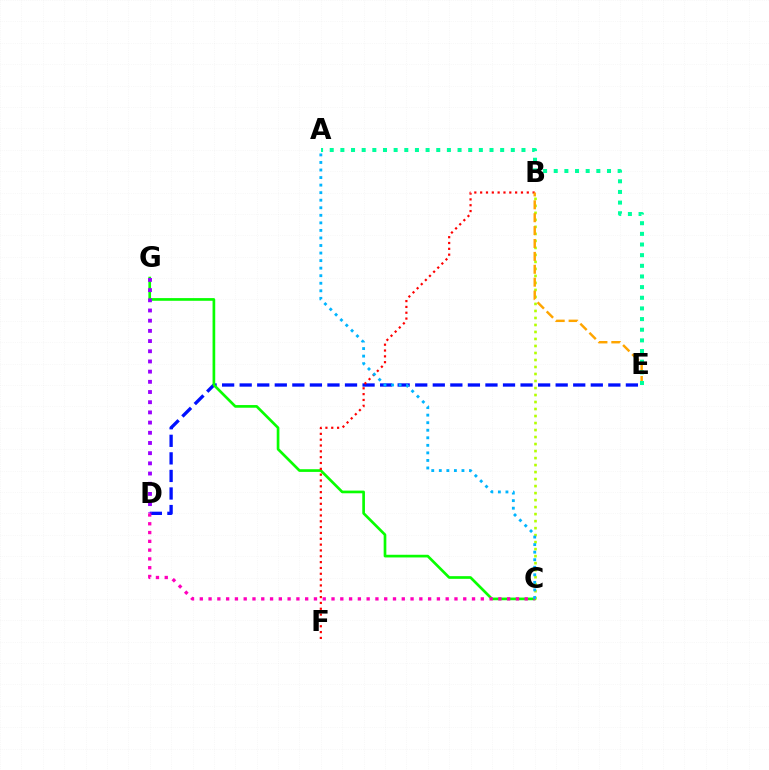{('D', 'E'): [{'color': '#0010ff', 'line_style': 'dashed', 'thickness': 2.38}], ('C', 'G'): [{'color': '#08ff00', 'line_style': 'solid', 'thickness': 1.93}], ('B', 'C'): [{'color': '#b3ff00', 'line_style': 'dotted', 'thickness': 1.9}], ('B', 'F'): [{'color': '#ff0000', 'line_style': 'dotted', 'thickness': 1.58}], ('D', 'G'): [{'color': '#9b00ff', 'line_style': 'dotted', 'thickness': 2.77}], ('C', 'D'): [{'color': '#ff00bd', 'line_style': 'dotted', 'thickness': 2.39}], ('B', 'E'): [{'color': '#ffa500', 'line_style': 'dashed', 'thickness': 1.75}], ('A', 'E'): [{'color': '#00ff9d', 'line_style': 'dotted', 'thickness': 2.89}], ('A', 'C'): [{'color': '#00b5ff', 'line_style': 'dotted', 'thickness': 2.05}]}